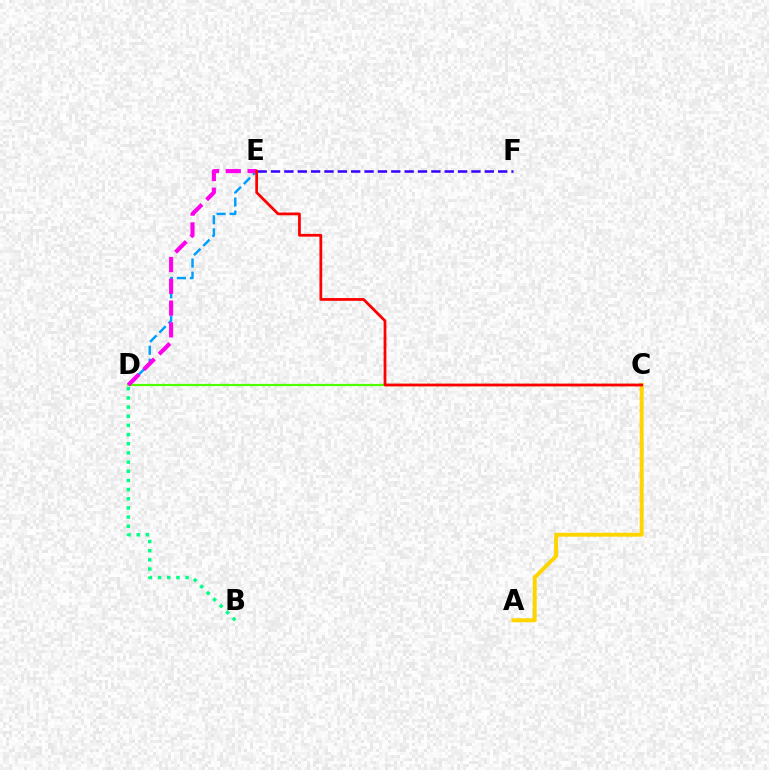{('D', 'E'): [{'color': '#009eff', 'line_style': 'dashed', 'thickness': 1.77}, {'color': '#ff00ed', 'line_style': 'dashed', 'thickness': 2.96}], ('C', 'D'): [{'color': '#4fff00', 'line_style': 'solid', 'thickness': 1.58}], ('A', 'C'): [{'color': '#ffd500', 'line_style': 'solid', 'thickness': 2.84}], ('B', 'D'): [{'color': '#00ff86', 'line_style': 'dotted', 'thickness': 2.49}], ('E', 'F'): [{'color': '#3700ff', 'line_style': 'dashed', 'thickness': 1.82}], ('C', 'E'): [{'color': '#ff0000', 'line_style': 'solid', 'thickness': 1.99}]}